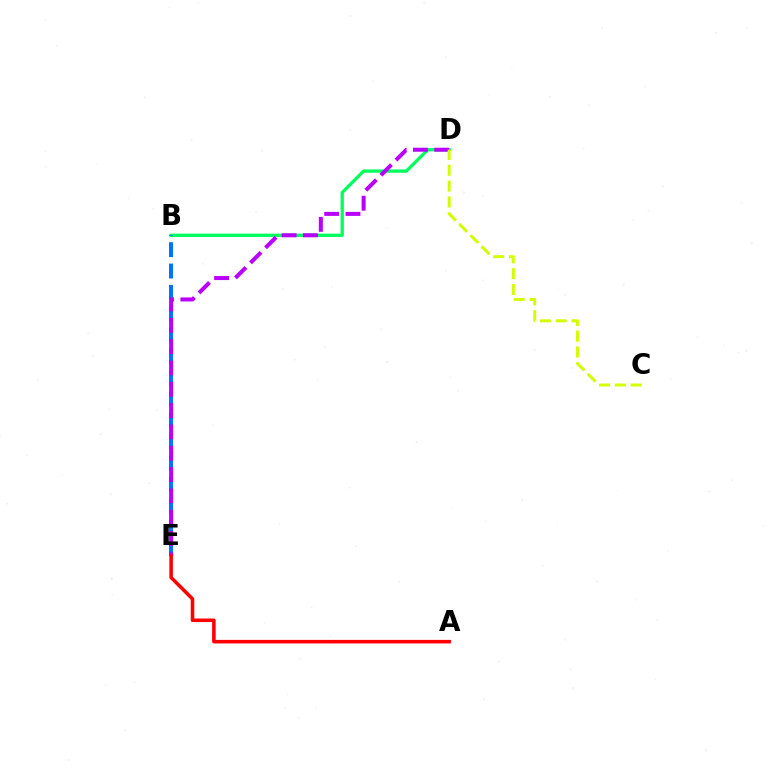{('B', 'D'): [{'color': '#00ff5c', 'line_style': 'solid', 'thickness': 2.36}], ('B', 'E'): [{'color': '#0074ff', 'line_style': 'dashed', 'thickness': 2.9}], ('D', 'E'): [{'color': '#b900ff', 'line_style': 'dashed', 'thickness': 2.9}], ('A', 'E'): [{'color': '#ff0000', 'line_style': 'solid', 'thickness': 2.56}], ('C', 'D'): [{'color': '#d1ff00', 'line_style': 'dashed', 'thickness': 2.15}]}